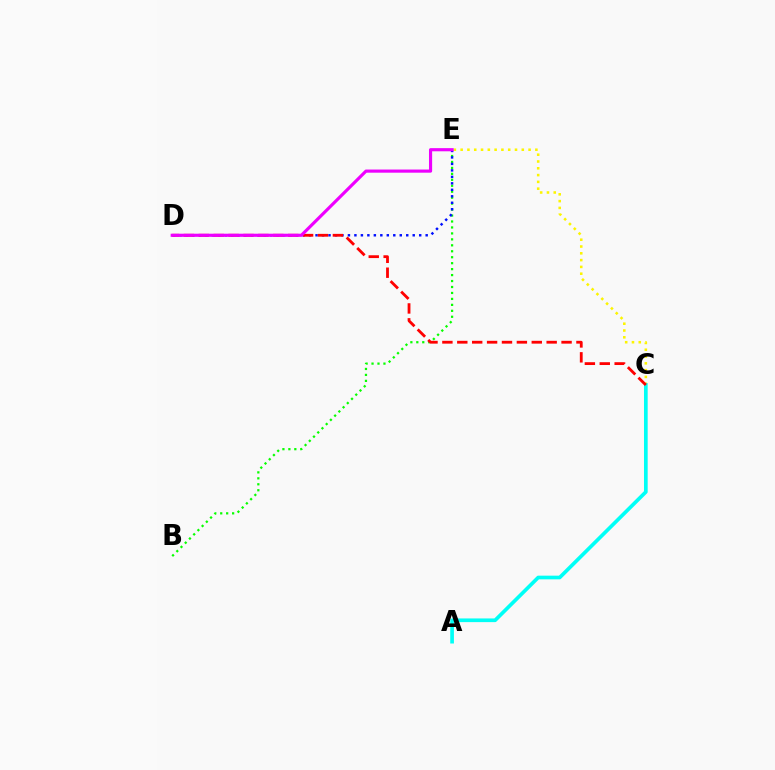{('B', 'E'): [{'color': '#08ff00', 'line_style': 'dotted', 'thickness': 1.62}], ('D', 'E'): [{'color': '#0010ff', 'line_style': 'dotted', 'thickness': 1.76}, {'color': '#ee00ff', 'line_style': 'solid', 'thickness': 2.26}], ('C', 'E'): [{'color': '#fcf500', 'line_style': 'dotted', 'thickness': 1.85}], ('A', 'C'): [{'color': '#00fff6', 'line_style': 'solid', 'thickness': 2.65}], ('C', 'D'): [{'color': '#ff0000', 'line_style': 'dashed', 'thickness': 2.02}]}